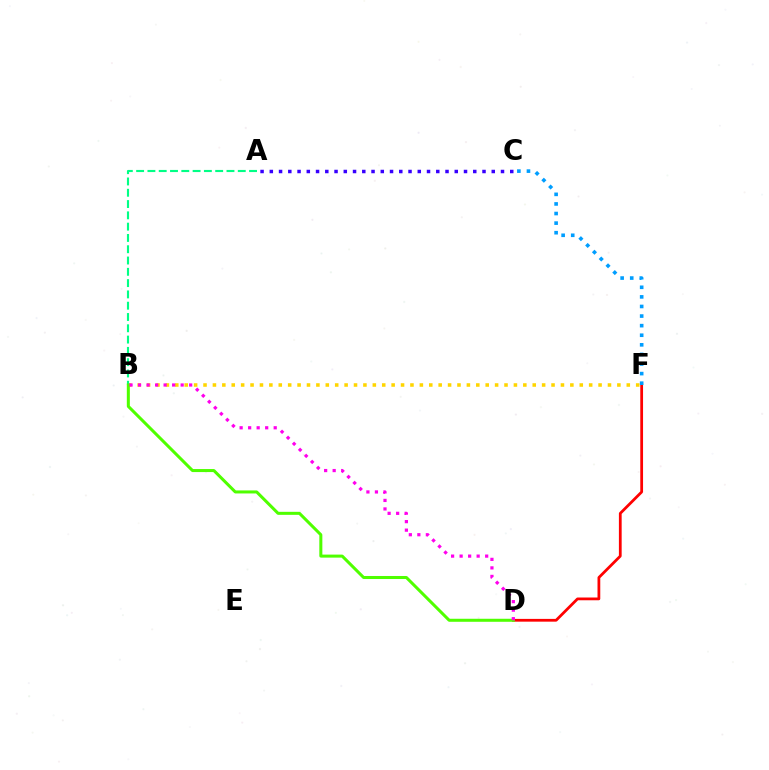{('B', 'F'): [{'color': '#ffd500', 'line_style': 'dotted', 'thickness': 2.56}], ('A', 'B'): [{'color': '#00ff86', 'line_style': 'dashed', 'thickness': 1.53}], ('A', 'C'): [{'color': '#3700ff', 'line_style': 'dotted', 'thickness': 2.51}], ('D', 'F'): [{'color': '#ff0000', 'line_style': 'solid', 'thickness': 1.99}], ('B', 'D'): [{'color': '#4fff00', 'line_style': 'solid', 'thickness': 2.18}, {'color': '#ff00ed', 'line_style': 'dotted', 'thickness': 2.31}], ('C', 'F'): [{'color': '#009eff', 'line_style': 'dotted', 'thickness': 2.61}]}